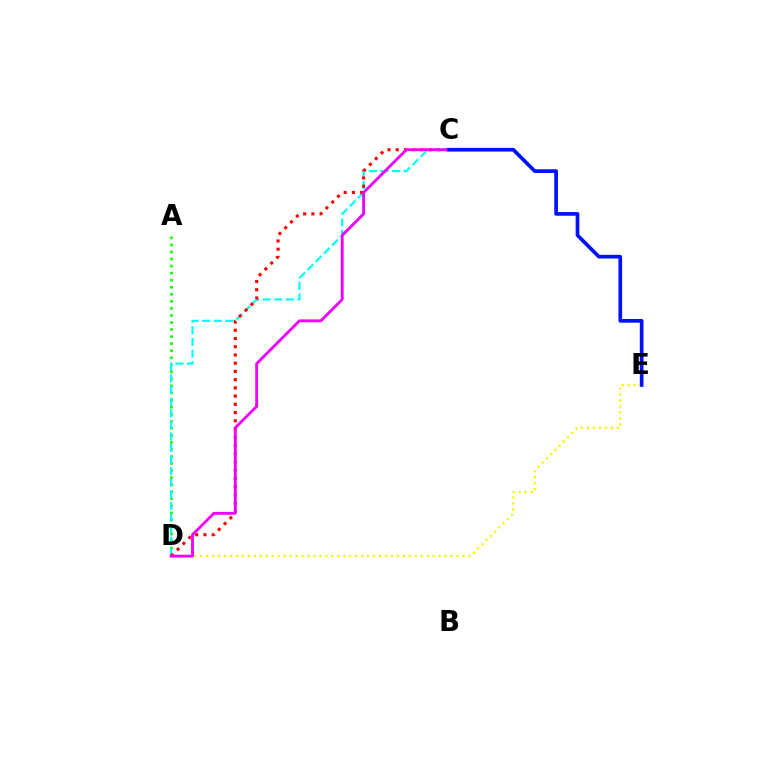{('A', 'D'): [{'color': '#08ff00', 'line_style': 'dotted', 'thickness': 1.92}], ('C', 'D'): [{'color': '#00fff6', 'line_style': 'dashed', 'thickness': 1.57}, {'color': '#ff0000', 'line_style': 'dotted', 'thickness': 2.24}, {'color': '#ee00ff', 'line_style': 'solid', 'thickness': 2.05}], ('D', 'E'): [{'color': '#fcf500', 'line_style': 'dotted', 'thickness': 1.62}], ('C', 'E'): [{'color': '#0010ff', 'line_style': 'solid', 'thickness': 2.65}]}